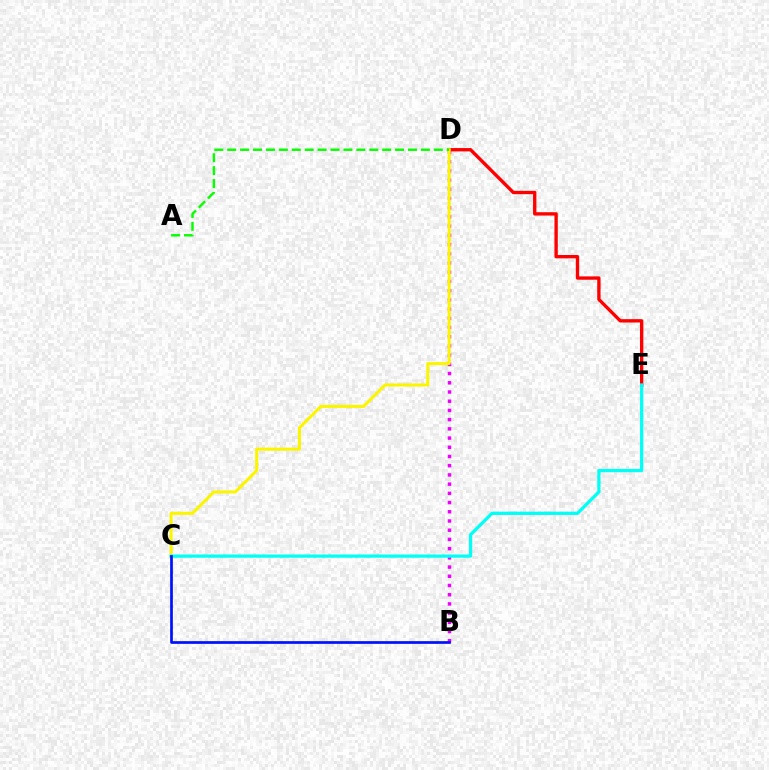{('B', 'D'): [{'color': '#ee00ff', 'line_style': 'dotted', 'thickness': 2.5}], ('D', 'E'): [{'color': '#ff0000', 'line_style': 'solid', 'thickness': 2.41}], ('C', 'D'): [{'color': '#fcf500', 'line_style': 'solid', 'thickness': 2.2}], ('C', 'E'): [{'color': '#00fff6', 'line_style': 'solid', 'thickness': 2.33}], ('A', 'D'): [{'color': '#08ff00', 'line_style': 'dashed', 'thickness': 1.75}], ('B', 'C'): [{'color': '#0010ff', 'line_style': 'solid', 'thickness': 1.95}]}